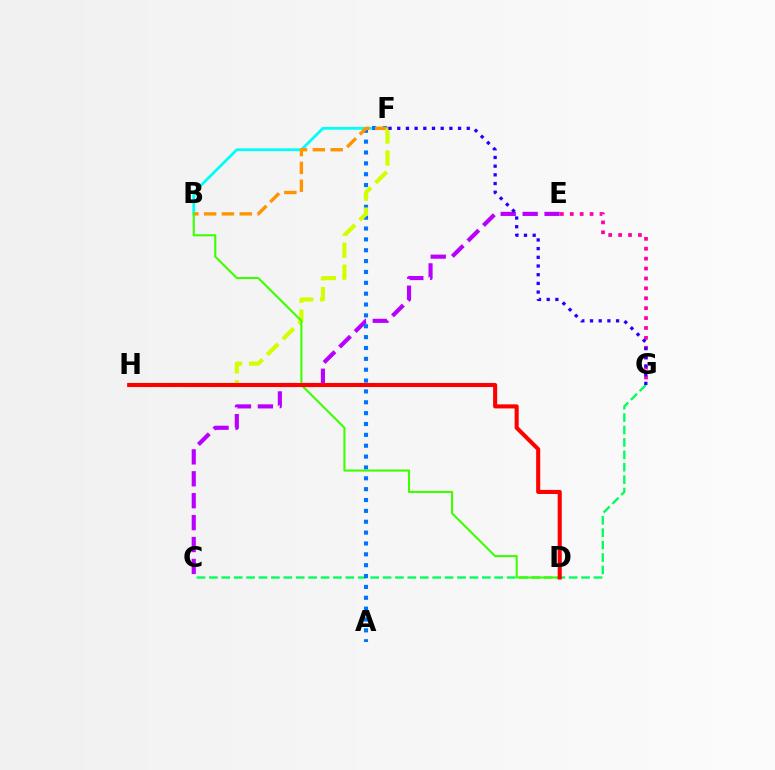{('C', 'G'): [{'color': '#00ff5c', 'line_style': 'dashed', 'thickness': 1.69}], ('B', 'F'): [{'color': '#00fff6', 'line_style': 'solid', 'thickness': 2.01}, {'color': '#ff9400', 'line_style': 'dashed', 'thickness': 2.42}], ('C', 'E'): [{'color': '#b900ff', 'line_style': 'dashed', 'thickness': 2.98}], ('A', 'F'): [{'color': '#0074ff', 'line_style': 'dotted', 'thickness': 2.95}], ('E', 'G'): [{'color': '#ff00ac', 'line_style': 'dotted', 'thickness': 2.69}], ('F', 'H'): [{'color': '#d1ff00', 'line_style': 'dashed', 'thickness': 2.99}], ('F', 'G'): [{'color': '#2500ff', 'line_style': 'dotted', 'thickness': 2.36}], ('B', 'D'): [{'color': '#3dff00', 'line_style': 'solid', 'thickness': 1.51}], ('D', 'H'): [{'color': '#ff0000', 'line_style': 'solid', 'thickness': 2.93}]}